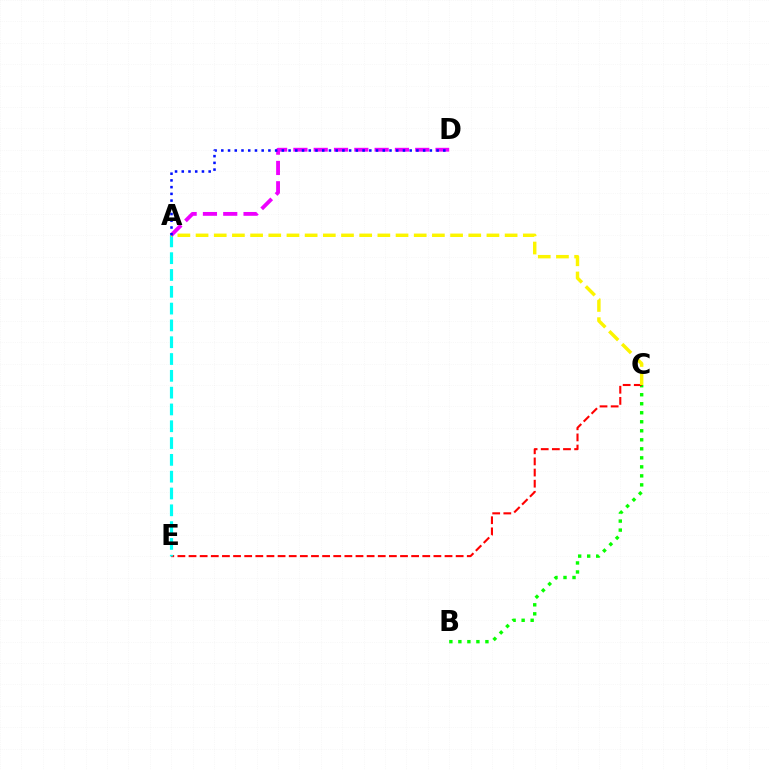{('B', 'C'): [{'color': '#08ff00', 'line_style': 'dotted', 'thickness': 2.45}], ('C', 'E'): [{'color': '#ff0000', 'line_style': 'dashed', 'thickness': 1.51}], ('A', 'E'): [{'color': '#00fff6', 'line_style': 'dashed', 'thickness': 2.28}], ('A', 'D'): [{'color': '#ee00ff', 'line_style': 'dashed', 'thickness': 2.76}, {'color': '#0010ff', 'line_style': 'dotted', 'thickness': 1.83}], ('A', 'C'): [{'color': '#fcf500', 'line_style': 'dashed', 'thickness': 2.47}]}